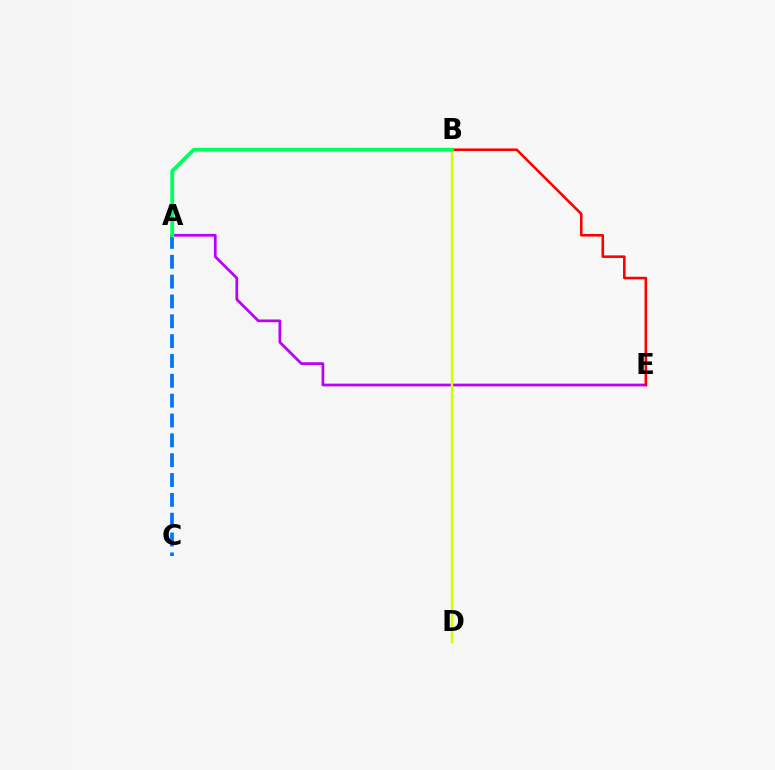{('A', 'E'): [{'color': '#b900ff', 'line_style': 'solid', 'thickness': 1.96}], ('A', 'C'): [{'color': '#0074ff', 'line_style': 'dashed', 'thickness': 2.7}], ('B', 'D'): [{'color': '#d1ff00', 'line_style': 'solid', 'thickness': 1.76}], ('B', 'E'): [{'color': '#ff0000', 'line_style': 'solid', 'thickness': 1.86}], ('A', 'B'): [{'color': '#00ff5c', 'line_style': 'solid', 'thickness': 2.76}]}